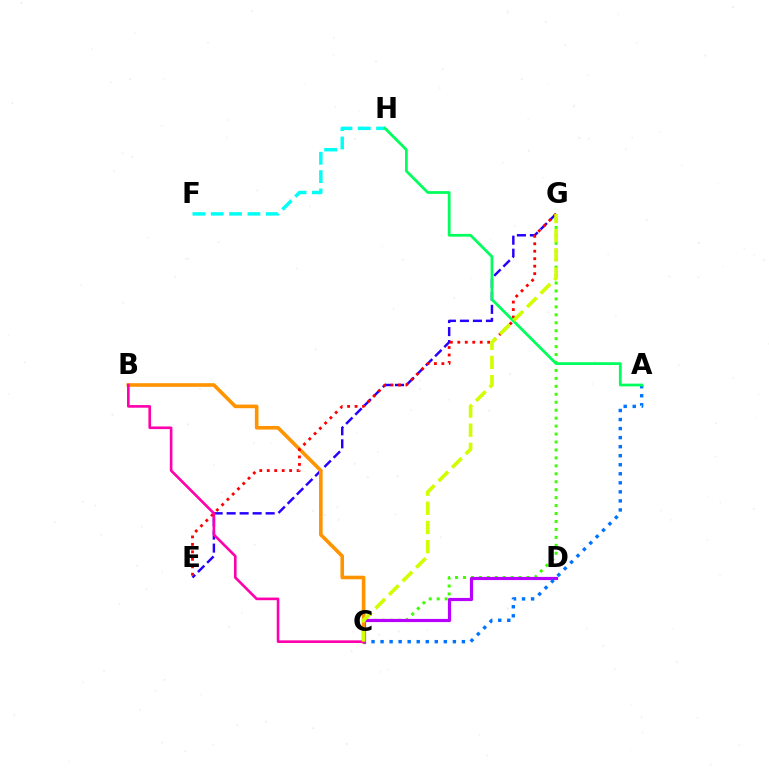{('F', 'H'): [{'color': '#00fff6', 'line_style': 'dashed', 'thickness': 2.49}], ('E', 'G'): [{'color': '#2500ff', 'line_style': 'dashed', 'thickness': 1.77}, {'color': '#ff0000', 'line_style': 'dotted', 'thickness': 2.03}], ('C', 'G'): [{'color': '#3dff00', 'line_style': 'dotted', 'thickness': 2.16}, {'color': '#d1ff00', 'line_style': 'dashed', 'thickness': 2.6}], ('C', 'D'): [{'color': '#b900ff', 'line_style': 'solid', 'thickness': 2.28}], ('B', 'C'): [{'color': '#ff9400', 'line_style': 'solid', 'thickness': 2.6}, {'color': '#ff00ac', 'line_style': 'solid', 'thickness': 1.9}], ('A', 'C'): [{'color': '#0074ff', 'line_style': 'dotted', 'thickness': 2.46}], ('A', 'H'): [{'color': '#00ff5c', 'line_style': 'solid', 'thickness': 1.98}]}